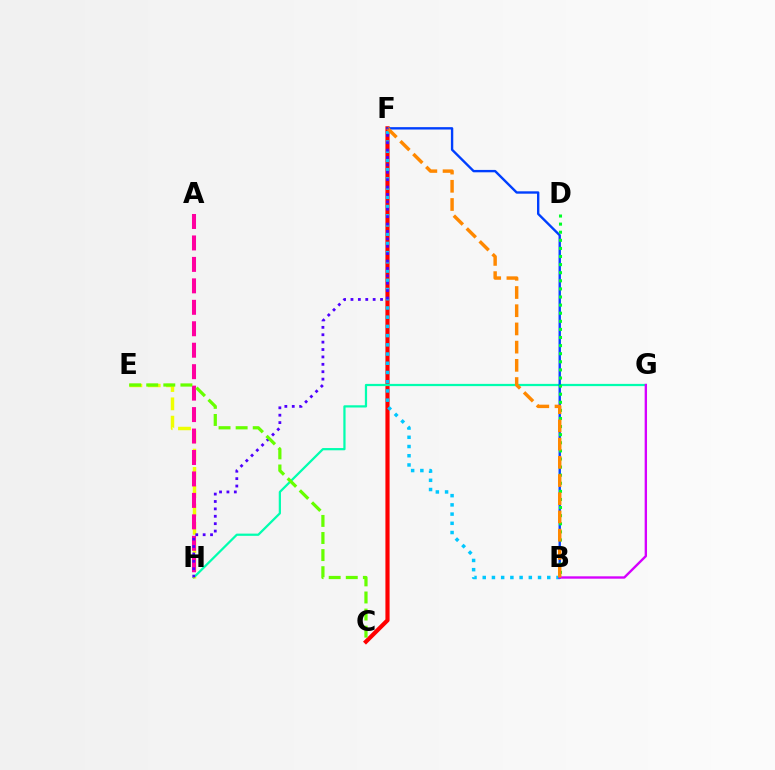{('C', 'F'): [{'color': '#ff0000', 'line_style': 'solid', 'thickness': 3.0}], ('G', 'H'): [{'color': '#00ffaf', 'line_style': 'solid', 'thickness': 1.61}], ('B', 'F'): [{'color': '#00c7ff', 'line_style': 'dotted', 'thickness': 2.5}, {'color': '#003fff', 'line_style': 'solid', 'thickness': 1.71}, {'color': '#ff8800', 'line_style': 'dashed', 'thickness': 2.47}], ('E', 'H'): [{'color': '#eeff00', 'line_style': 'dashed', 'thickness': 2.49}], ('B', 'G'): [{'color': '#d600ff', 'line_style': 'solid', 'thickness': 1.7}], ('B', 'D'): [{'color': '#00ff27', 'line_style': 'dotted', 'thickness': 2.2}], ('A', 'H'): [{'color': '#ff00a0', 'line_style': 'dashed', 'thickness': 2.91}], ('F', 'H'): [{'color': '#4f00ff', 'line_style': 'dotted', 'thickness': 2.01}], ('C', 'E'): [{'color': '#66ff00', 'line_style': 'dashed', 'thickness': 2.32}]}